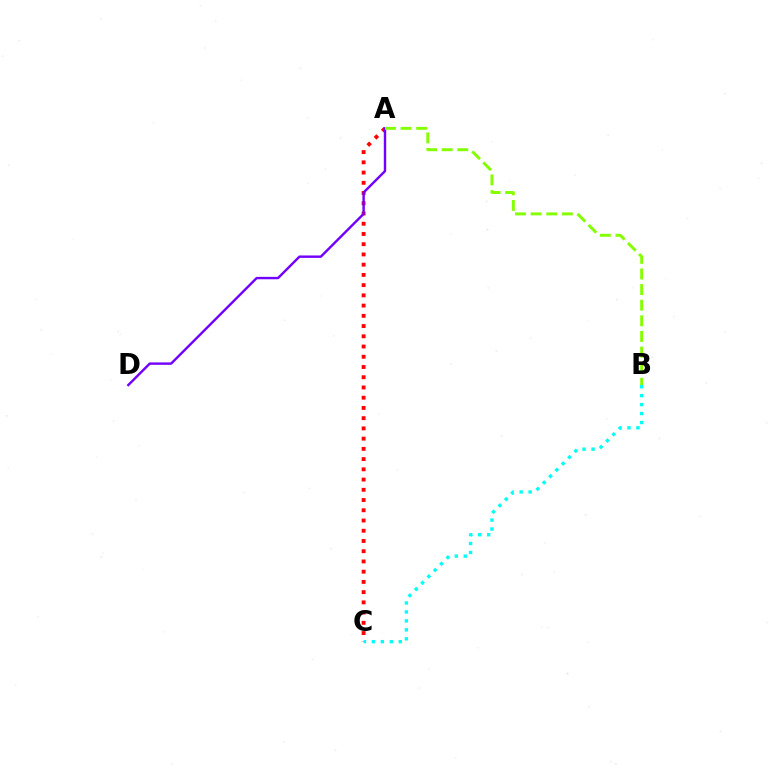{('A', 'C'): [{'color': '#ff0000', 'line_style': 'dotted', 'thickness': 2.78}], ('A', 'D'): [{'color': '#7200ff', 'line_style': 'solid', 'thickness': 1.74}], ('B', 'C'): [{'color': '#00fff6', 'line_style': 'dotted', 'thickness': 2.43}], ('A', 'B'): [{'color': '#84ff00', 'line_style': 'dashed', 'thickness': 2.12}]}